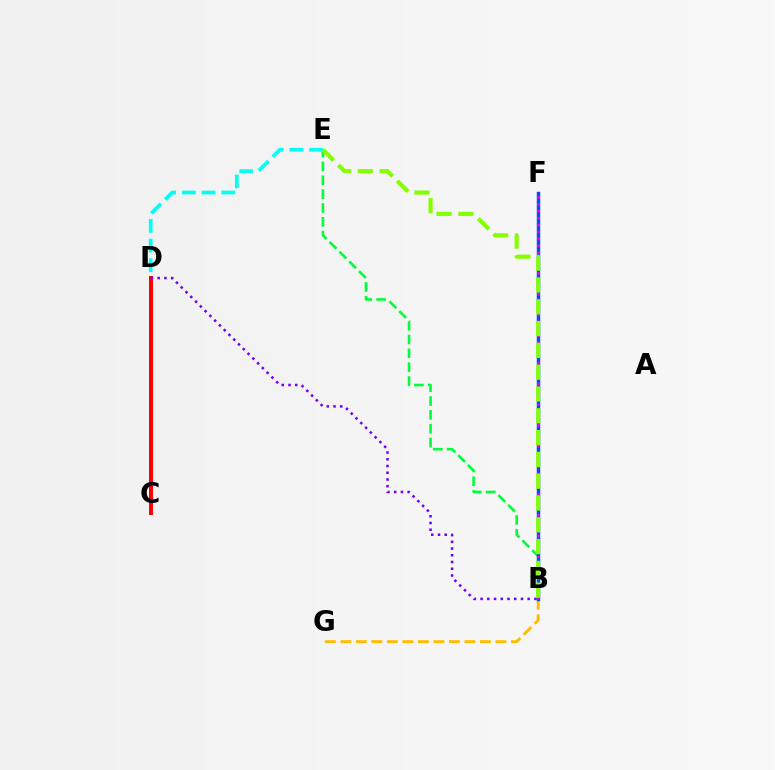{('B', 'E'): [{'color': '#00ff39', 'line_style': 'dashed', 'thickness': 1.88}, {'color': '#84ff00', 'line_style': 'dashed', 'thickness': 2.96}], ('B', 'G'): [{'color': '#ffbd00', 'line_style': 'dashed', 'thickness': 2.11}], ('B', 'F'): [{'color': '#004bff', 'line_style': 'solid', 'thickness': 2.49}, {'color': '#ff00cf', 'line_style': 'dotted', 'thickness': 1.88}], ('C', 'D'): [{'color': '#ff0000', 'line_style': 'solid', 'thickness': 2.85}], ('B', 'D'): [{'color': '#7200ff', 'line_style': 'dotted', 'thickness': 1.83}], ('D', 'E'): [{'color': '#00fff6', 'line_style': 'dashed', 'thickness': 2.67}]}